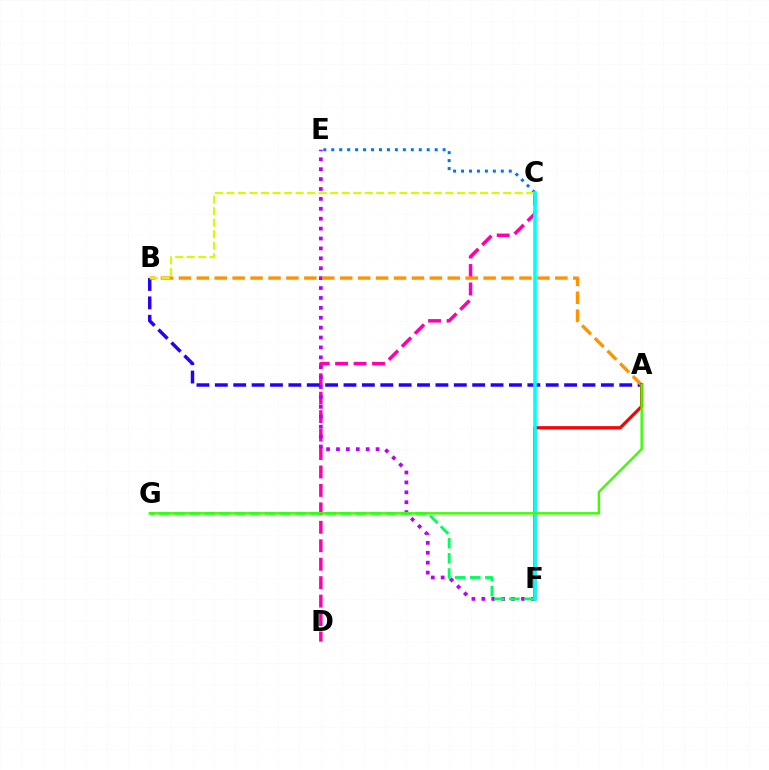{('C', 'D'): [{'color': '#ff00ac', 'line_style': 'dashed', 'thickness': 2.51}], ('E', 'F'): [{'color': '#b900ff', 'line_style': 'dotted', 'thickness': 2.69}], ('A', 'B'): [{'color': '#2500ff', 'line_style': 'dashed', 'thickness': 2.5}, {'color': '#ff9400', 'line_style': 'dashed', 'thickness': 2.44}], ('C', 'E'): [{'color': '#0074ff', 'line_style': 'dotted', 'thickness': 2.16}], ('F', 'G'): [{'color': '#00ff5c', 'line_style': 'dashed', 'thickness': 2.05}], ('A', 'F'): [{'color': '#ff0000', 'line_style': 'solid', 'thickness': 2.34}], ('B', 'C'): [{'color': '#d1ff00', 'line_style': 'dashed', 'thickness': 1.57}], ('C', 'F'): [{'color': '#00fff6', 'line_style': 'solid', 'thickness': 2.58}], ('A', 'G'): [{'color': '#3dff00', 'line_style': 'solid', 'thickness': 1.76}]}